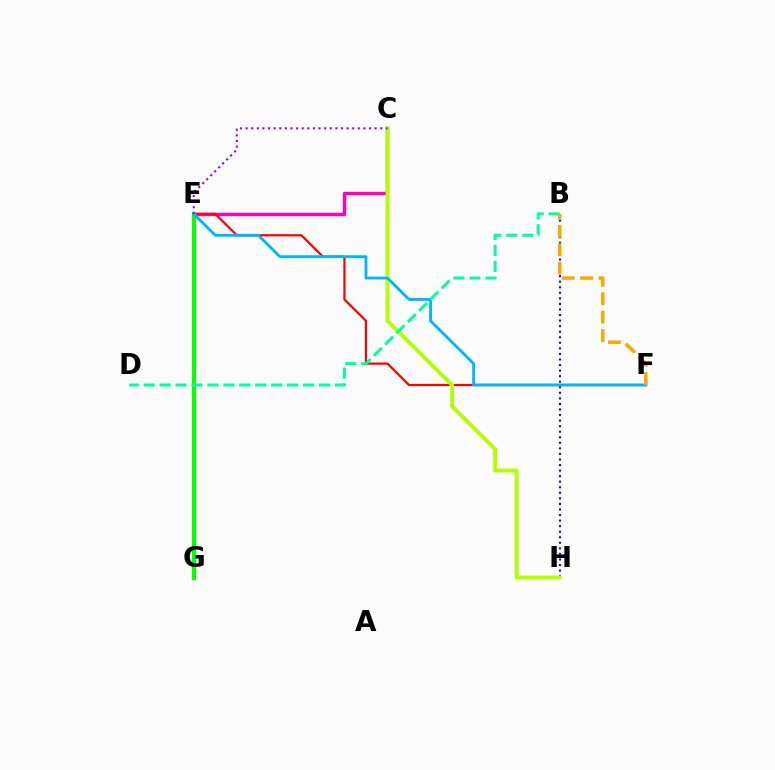{('B', 'H'): [{'color': '#0010ff', 'line_style': 'dotted', 'thickness': 1.51}], ('C', 'E'): [{'color': '#ff00bd', 'line_style': 'solid', 'thickness': 2.45}, {'color': '#9b00ff', 'line_style': 'dotted', 'thickness': 1.52}], ('E', 'F'): [{'color': '#ff0000', 'line_style': 'solid', 'thickness': 1.6}, {'color': '#00b5ff', 'line_style': 'solid', 'thickness': 2.03}], ('C', 'H'): [{'color': '#b3ff00', 'line_style': 'solid', 'thickness': 2.78}], ('E', 'G'): [{'color': '#08ff00', 'line_style': 'solid', 'thickness': 2.99}], ('B', 'F'): [{'color': '#ffa500', 'line_style': 'dashed', 'thickness': 2.5}], ('B', 'D'): [{'color': '#00ff9d', 'line_style': 'dashed', 'thickness': 2.16}]}